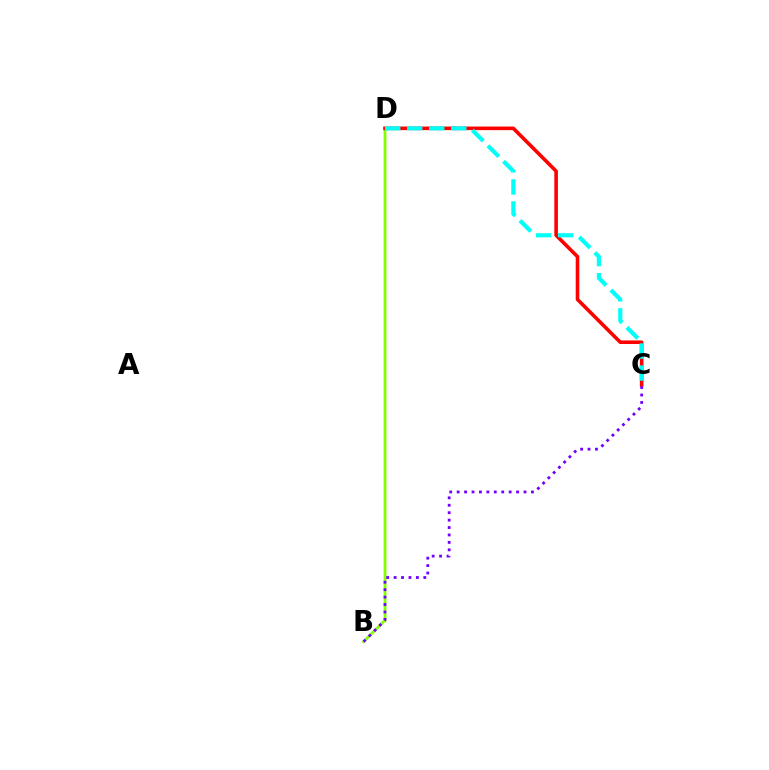{('B', 'D'): [{'color': '#84ff00', 'line_style': 'solid', 'thickness': 2.03}], ('C', 'D'): [{'color': '#ff0000', 'line_style': 'solid', 'thickness': 2.58}, {'color': '#00fff6', 'line_style': 'dashed', 'thickness': 2.99}], ('B', 'C'): [{'color': '#7200ff', 'line_style': 'dotted', 'thickness': 2.02}]}